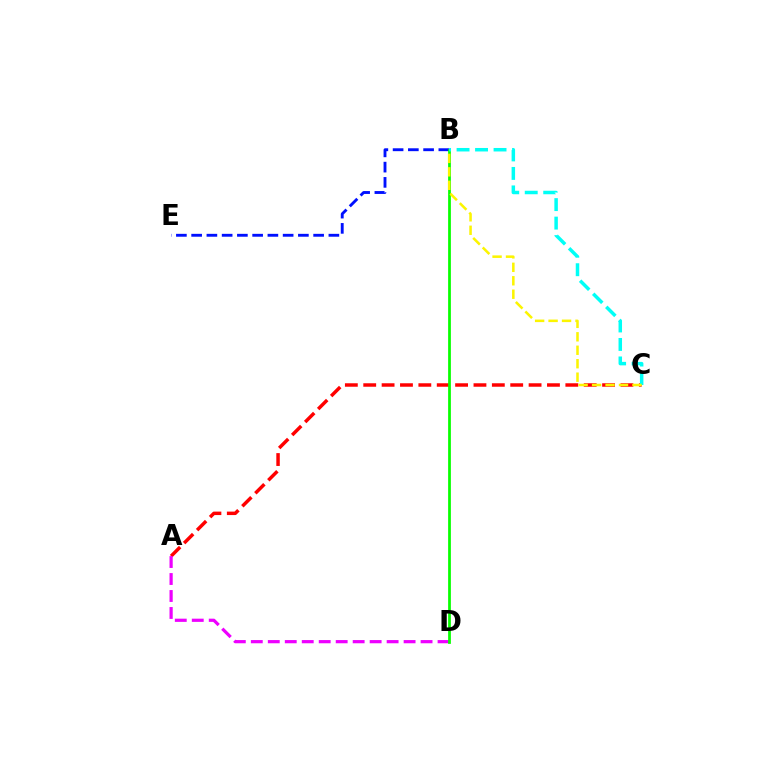{('B', 'E'): [{'color': '#0010ff', 'line_style': 'dashed', 'thickness': 2.07}], ('A', 'C'): [{'color': '#ff0000', 'line_style': 'dashed', 'thickness': 2.5}], ('A', 'D'): [{'color': '#ee00ff', 'line_style': 'dashed', 'thickness': 2.31}], ('B', 'D'): [{'color': '#08ff00', 'line_style': 'solid', 'thickness': 1.99}], ('B', 'C'): [{'color': '#00fff6', 'line_style': 'dashed', 'thickness': 2.51}, {'color': '#fcf500', 'line_style': 'dashed', 'thickness': 1.83}]}